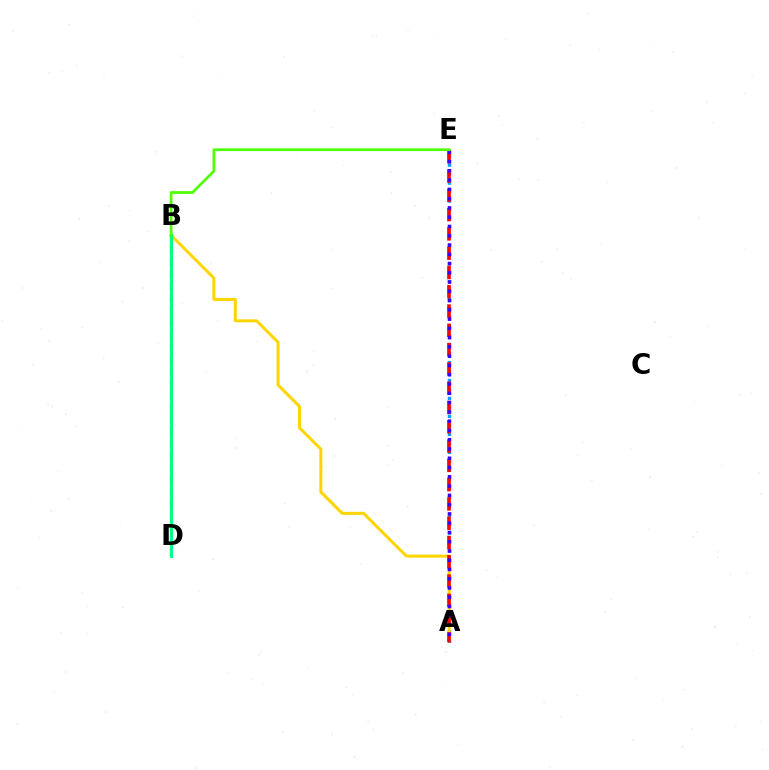{('A', 'E'): [{'color': '#009eff', 'line_style': 'dotted', 'thickness': 2.44}, {'color': '#ff0000', 'line_style': 'dashed', 'thickness': 2.62}, {'color': '#3700ff', 'line_style': 'dotted', 'thickness': 2.52}], ('A', 'B'): [{'color': '#ffd500', 'line_style': 'solid', 'thickness': 2.17}], ('B', 'D'): [{'color': '#ff00ed', 'line_style': 'dashed', 'thickness': 1.64}, {'color': '#00ff86', 'line_style': 'solid', 'thickness': 2.15}], ('B', 'E'): [{'color': '#4fff00', 'line_style': 'solid', 'thickness': 1.96}]}